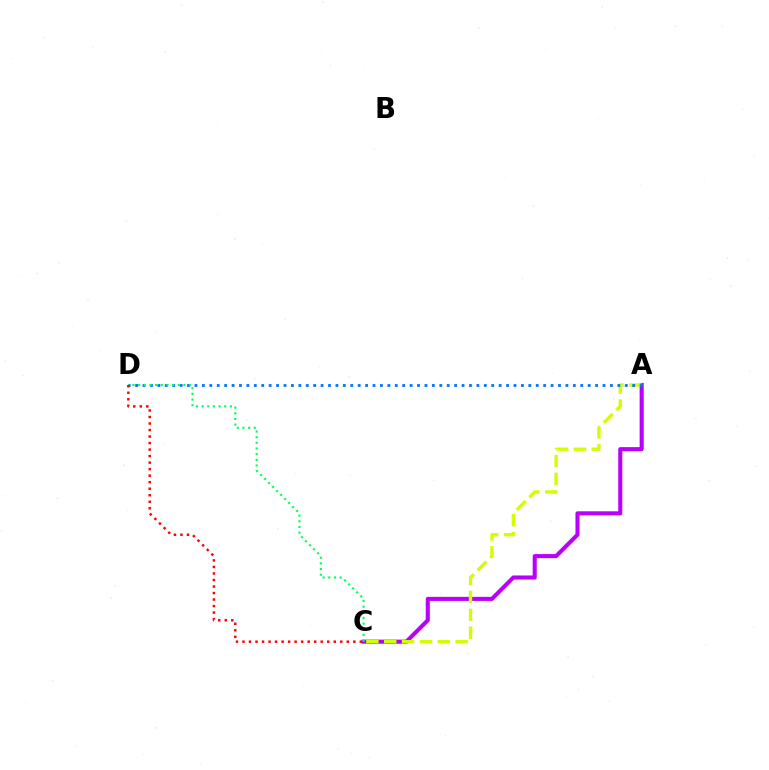{('A', 'C'): [{'color': '#b900ff', 'line_style': 'solid', 'thickness': 2.93}, {'color': '#d1ff00', 'line_style': 'dashed', 'thickness': 2.43}], ('A', 'D'): [{'color': '#0074ff', 'line_style': 'dotted', 'thickness': 2.02}], ('C', 'D'): [{'color': '#00ff5c', 'line_style': 'dotted', 'thickness': 1.54}, {'color': '#ff0000', 'line_style': 'dotted', 'thickness': 1.77}]}